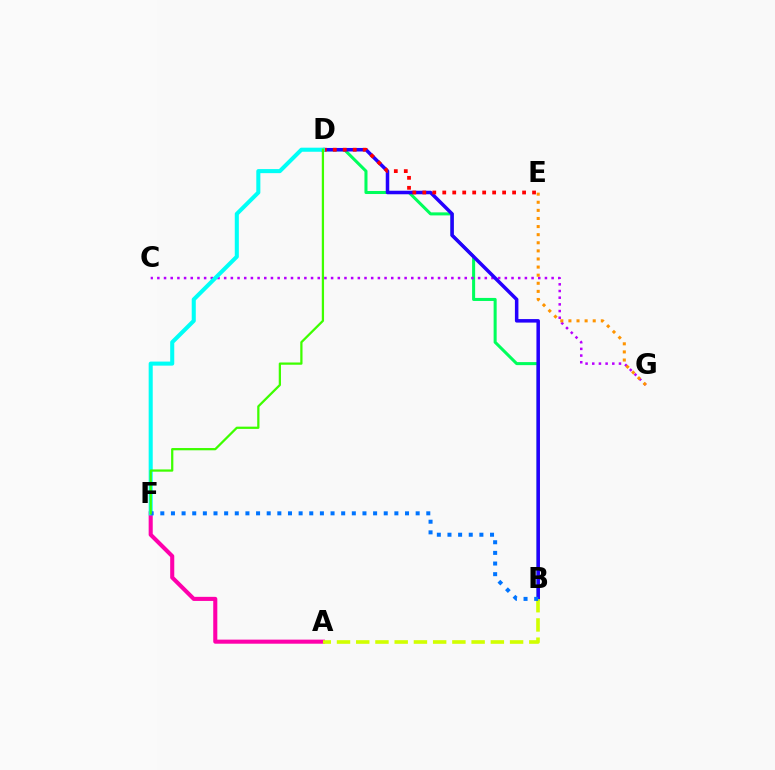{('B', 'D'): [{'color': '#00ff5c', 'line_style': 'solid', 'thickness': 2.19}, {'color': '#2500ff', 'line_style': 'solid', 'thickness': 2.53}], ('A', 'F'): [{'color': '#ff00ac', 'line_style': 'solid', 'thickness': 2.94}], ('C', 'G'): [{'color': '#b900ff', 'line_style': 'dotted', 'thickness': 1.82}], ('A', 'B'): [{'color': '#d1ff00', 'line_style': 'dashed', 'thickness': 2.61}], ('D', 'E'): [{'color': '#ff0000', 'line_style': 'dotted', 'thickness': 2.71}], ('D', 'F'): [{'color': '#00fff6', 'line_style': 'solid', 'thickness': 2.92}, {'color': '#3dff00', 'line_style': 'solid', 'thickness': 1.62}], ('B', 'F'): [{'color': '#0074ff', 'line_style': 'dotted', 'thickness': 2.89}], ('E', 'G'): [{'color': '#ff9400', 'line_style': 'dotted', 'thickness': 2.2}]}